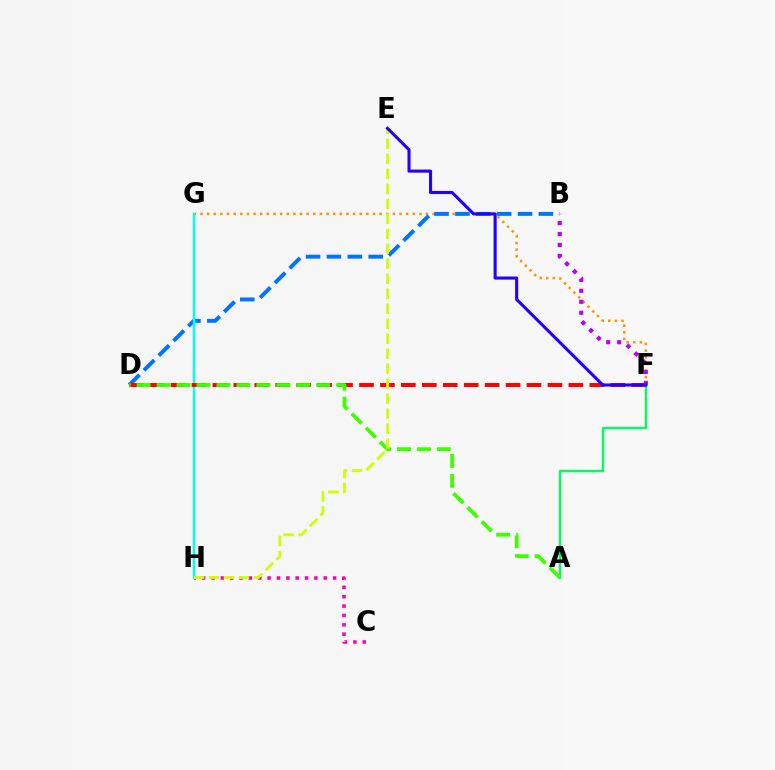{('F', 'G'): [{'color': '#ff9400', 'line_style': 'dotted', 'thickness': 1.8}], ('B', 'D'): [{'color': '#0074ff', 'line_style': 'dashed', 'thickness': 2.83}], ('G', 'H'): [{'color': '#00fff6', 'line_style': 'solid', 'thickness': 1.74}], ('C', 'H'): [{'color': '#ff00ac', 'line_style': 'dotted', 'thickness': 2.54}], ('A', 'F'): [{'color': '#00ff5c', 'line_style': 'solid', 'thickness': 1.73}], ('B', 'F'): [{'color': '#b900ff', 'line_style': 'dotted', 'thickness': 2.98}], ('D', 'F'): [{'color': '#ff0000', 'line_style': 'dashed', 'thickness': 2.84}], ('A', 'D'): [{'color': '#3dff00', 'line_style': 'dashed', 'thickness': 2.71}], ('E', 'H'): [{'color': '#d1ff00', 'line_style': 'dashed', 'thickness': 2.04}], ('E', 'F'): [{'color': '#2500ff', 'line_style': 'solid', 'thickness': 2.23}]}